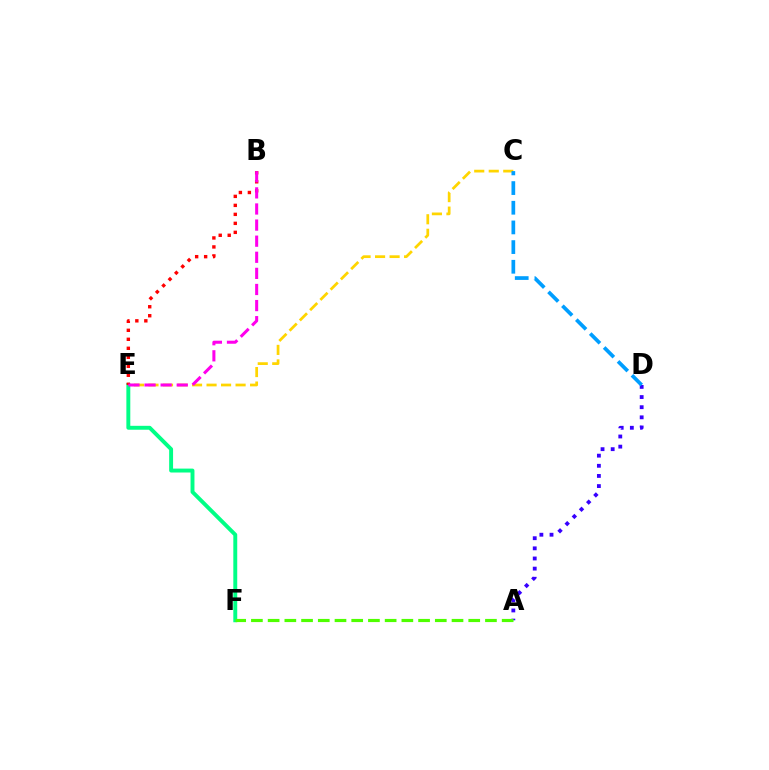{('A', 'D'): [{'color': '#3700ff', 'line_style': 'dotted', 'thickness': 2.75}], ('C', 'E'): [{'color': '#ffd500', 'line_style': 'dashed', 'thickness': 1.97}], ('E', 'F'): [{'color': '#00ff86', 'line_style': 'solid', 'thickness': 2.82}], ('B', 'E'): [{'color': '#ff0000', 'line_style': 'dotted', 'thickness': 2.44}, {'color': '#ff00ed', 'line_style': 'dashed', 'thickness': 2.19}], ('C', 'D'): [{'color': '#009eff', 'line_style': 'dashed', 'thickness': 2.67}], ('A', 'F'): [{'color': '#4fff00', 'line_style': 'dashed', 'thickness': 2.27}]}